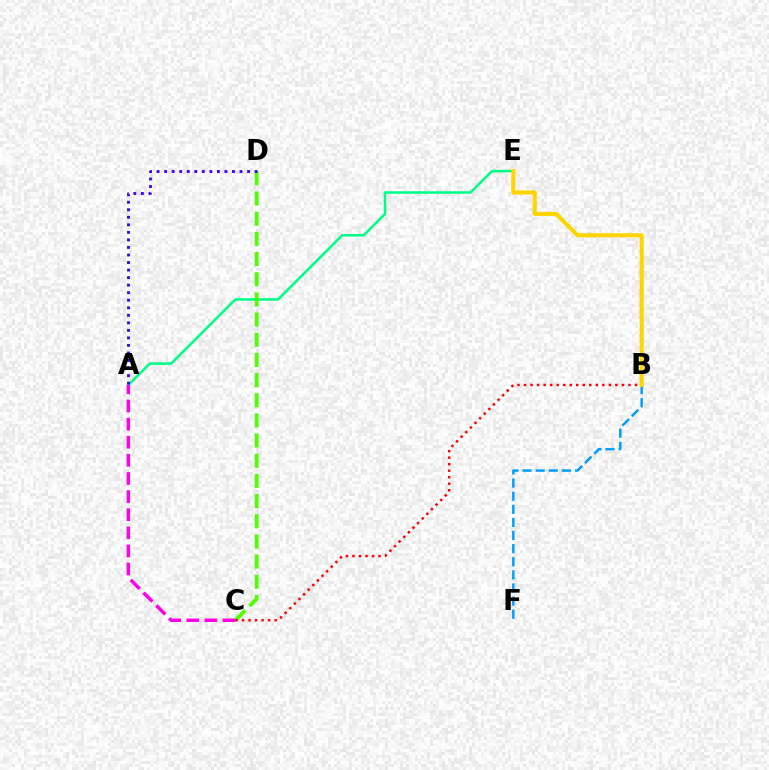{('A', 'E'): [{'color': '#00ff86', 'line_style': 'solid', 'thickness': 1.83}], ('C', 'D'): [{'color': '#4fff00', 'line_style': 'dashed', 'thickness': 2.74}], ('B', 'C'): [{'color': '#ff0000', 'line_style': 'dotted', 'thickness': 1.77}], ('B', 'F'): [{'color': '#009eff', 'line_style': 'dashed', 'thickness': 1.78}], ('B', 'E'): [{'color': '#ffd500', 'line_style': 'solid', 'thickness': 2.96}], ('A', 'C'): [{'color': '#ff00ed', 'line_style': 'dashed', 'thickness': 2.46}], ('A', 'D'): [{'color': '#3700ff', 'line_style': 'dotted', 'thickness': 2.05}]}